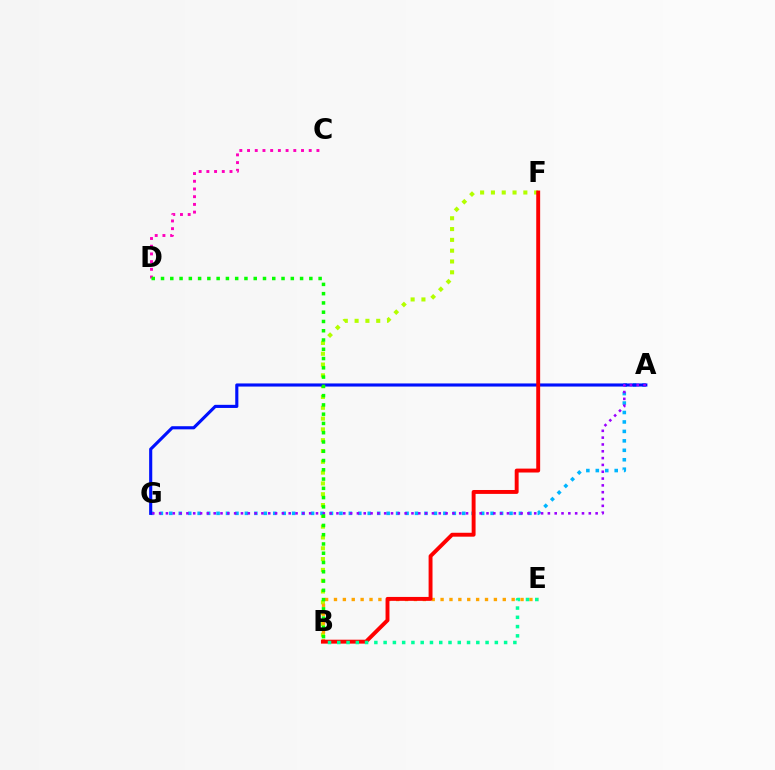{('B', 'F'): [{'color': '#b3ff00', 'line_style': 'dotted', 'thickness': 2.94}, {'color': '#ff0000', 'line_style': 'solid', 'thickness': 2.81}], ('C', 'D'): [{'color': '#ff00bd', 'line_style': 'dotted', 'thickness': 2.09}], ('A', 'G'): [{'color': '#00b5ff', 'line_style': 'dotted', 'thickness': 2.57}, {'color': '#0010ff', 'line_style': 'solid', 'thickness': 2.25}, {'color': '#9b00ff', 'line_style': 'dotted', 'thickness': 1.85}], ('B', 'E'): [{'color': '#ffa500', 'line_style': 'dotted', 'thickness': 2.41}, {'color': '#00ff9d', 'line_style': 'dotted', 'thickness': 2.52}], ('B', 'D'): [{'color': '#08ff00', 'line_style': 'dotted', 'thickness': 2.52}]}